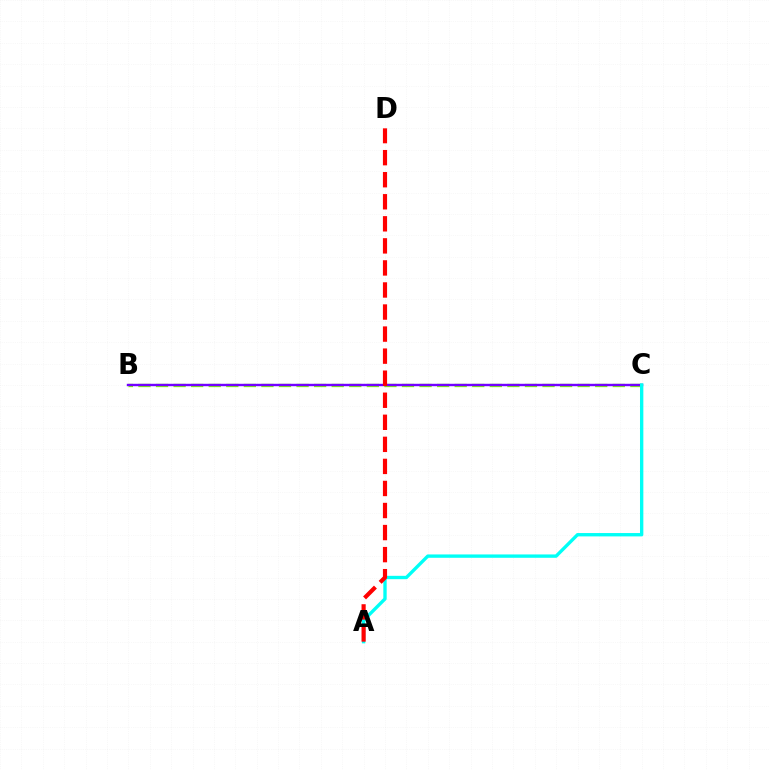{('B', 'C'): [{'color': '#84ff00', 'line_style': 'dashed', 'thickness': 2.39}, {'color': '#7200ff', 'line_style': 'solid', 'thickness': 1.74}], ('A', 'C'): [{'color': '#00fff6', 'line_style': 'solid', 'thickness': 2.41}], ('A', 'D'): [{'color': '#ff0000', 'line_style': 'dashed', 'thickness': 3.0}]}